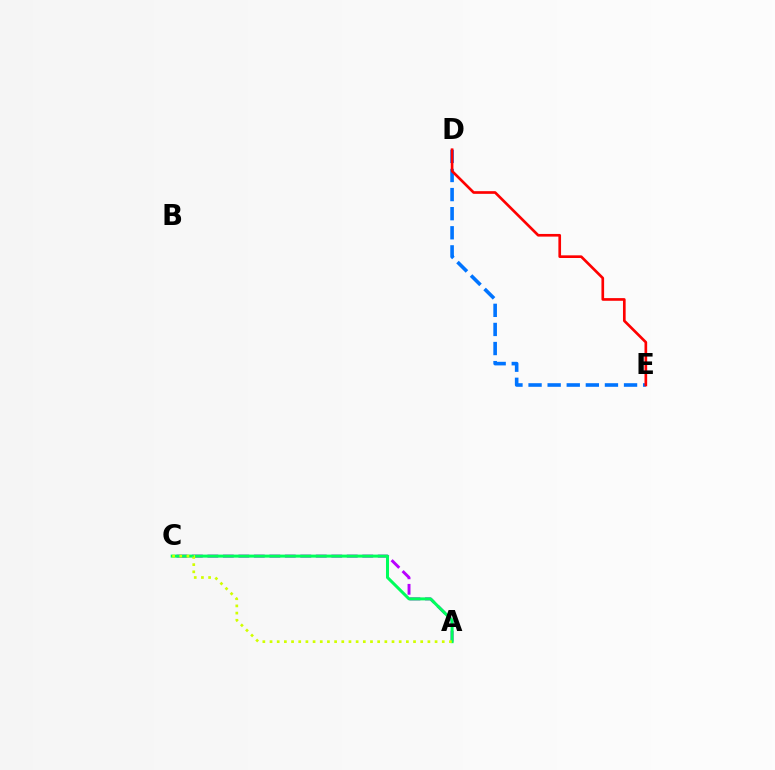{('A', 'C'): [{'color': '#b900ff', 'line_style': 'dashed', 'thickness': 2.1}, {'color': '#00ff5c', 'line_style': 'solid', 'thickness': 2.17}, {'color': '#d1ff00', 'line_style': 'dotted', 'thickness': 1.95}], ('D', 'E'): [{'color': '#0074ff', 'line_style': 'dashed', 'thickness': 2.59}, {'color': '#ff0000', 'line_style': 'solid', 'thickness': 1.92}]}